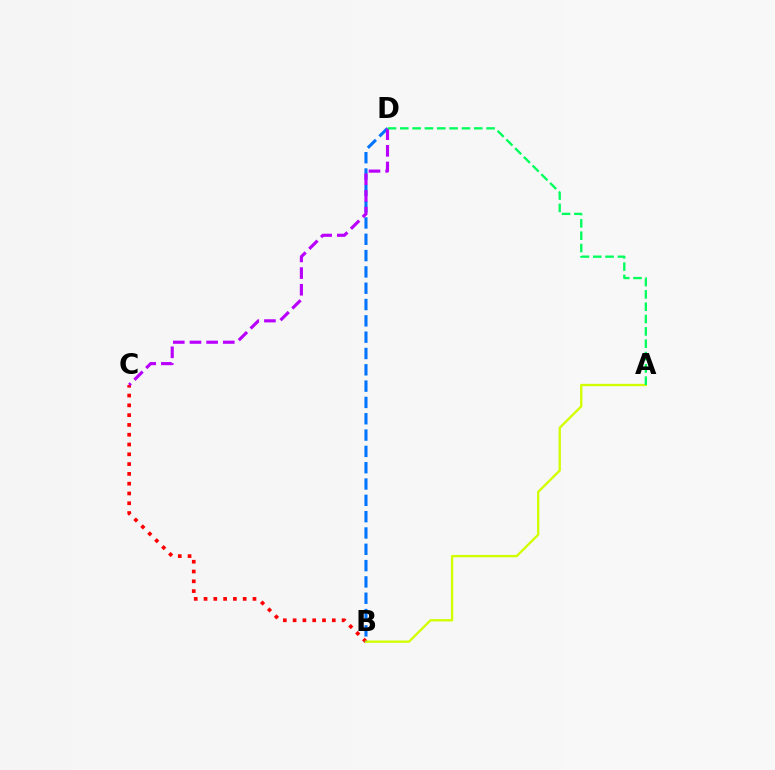{('B', 'C'): [{'color': '#ff0000', 'line_style': 'dotted', 'thickness': 2.66}], ('A', 'B'): [{'color': '#d1ff00', 'line_style': 'solid', 'thickness': 1.68}], ('B', 'D'): [{'color': '#0074ff', 'line_style': 'dashed', 'thickness': 2.22}], ('C', 'D'): [{'color': '#b900ff', 'line_style': 'dashed', 'thickness': 2.26}], ('A', 'D'): [{'color': '#00ff5c', 'line_style': 'dashed', 'thickness': 1.67}]}